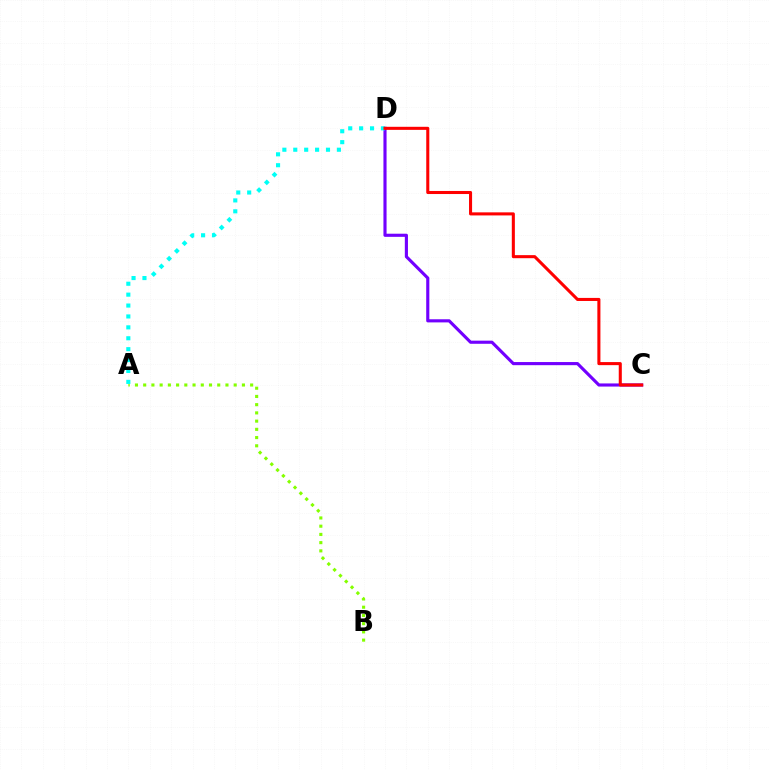{('C', 'D'): [{'color': '#7200ff', 'line_style': 'solid', 'thickness': 2.26}, {'color': '#ff0000', 'line_style': 'solid', 'thickness': 2.21}], ('A', 'B'): [{'color': '#84ff00', 'line_style': 'dotted', 'thickness': 2.24}], ('A', 'D'): [{'color': '#00fff6', 'line_style': 'dotted', 'thickness': 2.96}]}